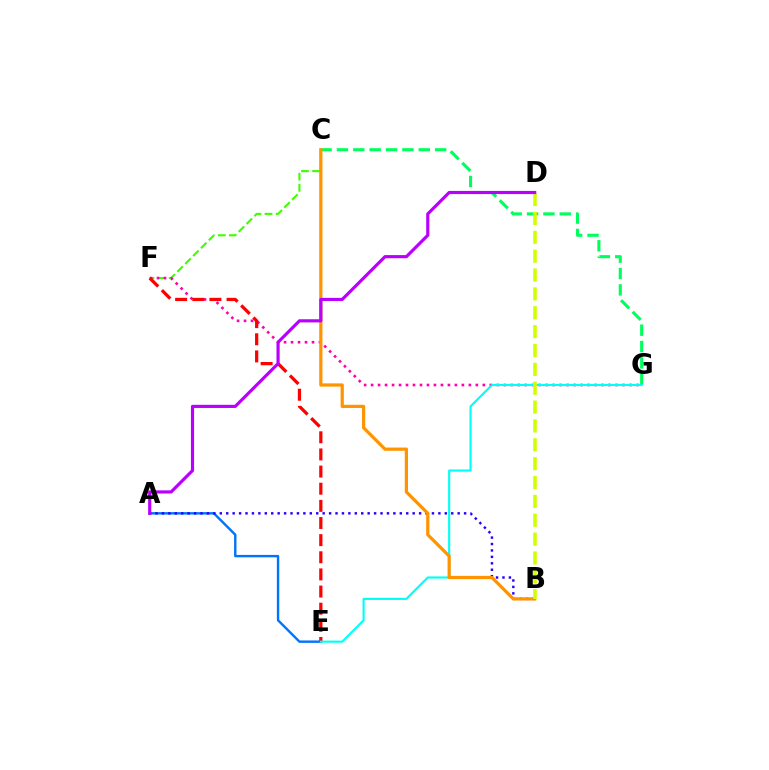{('C', 'F'): [{'color': '#3dff00', 'line_style': 'dashed', 'thickness': 1.51}], ('A', 'E'): [{'color': '#0074ff', 'line_style': 'solid', 'thickness': 1.73}], ('F', 'G'): [{'color': '#ff00ac', 'line_style': 'dotted', 'thickness': 1.9}], ('E', 'F'): [{'color': '#ff0000', 'line_style': 'dashed', 'thickness': 2.33}], ('C', 'G'): [{'color': '#00ff5c', 'line_style': 'dashed', 'thickness': 2.22}], ('A', 'B'): [{'color': '#2500ff', 'line_style': 'dotted', 'thickness': 1.75}], ('E', 'G'): [{'color': '#00fff6', 'line_style': 'solid', 'thickness': 1.54}], ('B', 'C'): [{'color': '#ff9400', 'line_style': 'solid', 'thickness': 2.32}], ('B', 'D'): [{'color': '#d1ff00', 'line_style': 'dashed', 'thickness': 2.56}], ('A', 'D'): [{'color': '#b900ff', 'line_style': 'solid', 'thickness': 2.27}]}